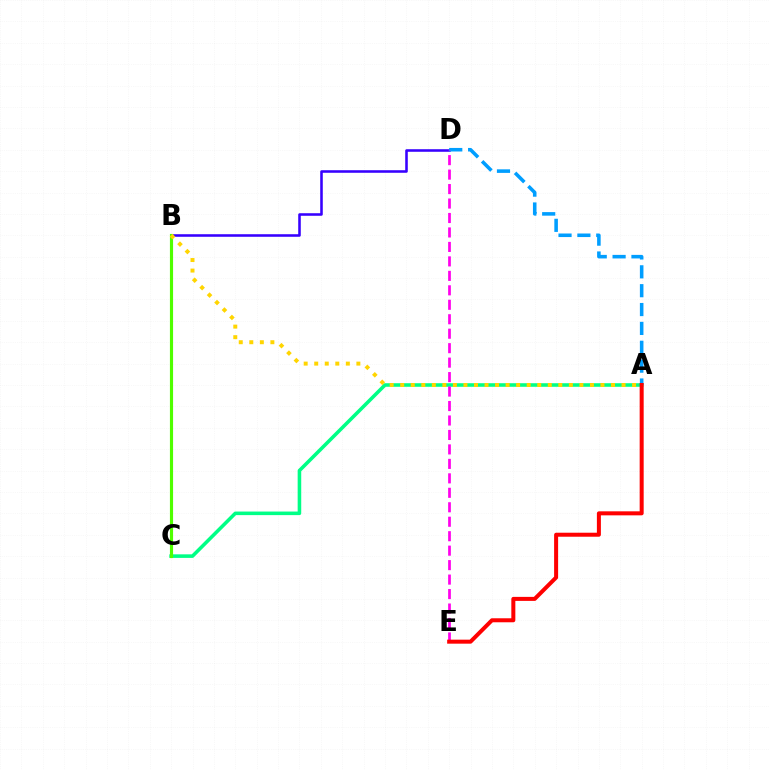{('B', 'D'): [{'color': '#3700ff', 'line_style': 'solid', 'thickness': 1.84}], ('A', 'C'): [{'color': '#00ff86', 'line_style': 'solid', 'thickness': 2.57}], ('A', 'D'): [{'color': '#009eff', 'line_style': 'dashed', 'thickness': 2.56}], ('D', 'E'): [{'color': '#ff00ed', 'line_style': 'dashed', 'thickness': 1.96}], ('B', 'C'): [{'color': '#4fff00', 'line_style': 'solid', 'thickness': 2.27}], ('A', 'E'): [{'color': '#ff0000', 'line_style': 'solid', 'thickness': 2.89}], ('A', 'B'): [{'color': '#ffd500', 'line_style': 'dotted', 'thickness': 2.86}]}